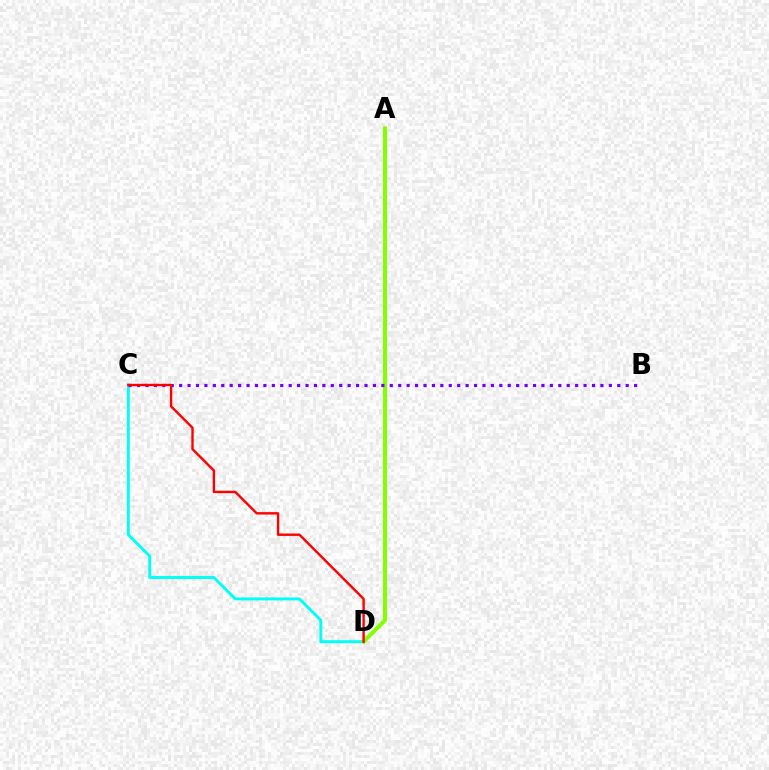{('C', 'D'): [{'color': '#00fff6', 'line_style': 'solid', 'thickness': 2.11}, {'color': '#ff0000', 'line_style': 'solid', 'thickness': 1.72}], ('A', 'D'): [{'color': '#84ff00', 'line_style': 'solid', 'thickness': 2.89}], ('B', 'C'): [{'color': '#7200ff', 'line_style': 'dotted', 'thickness': 2.29}]}